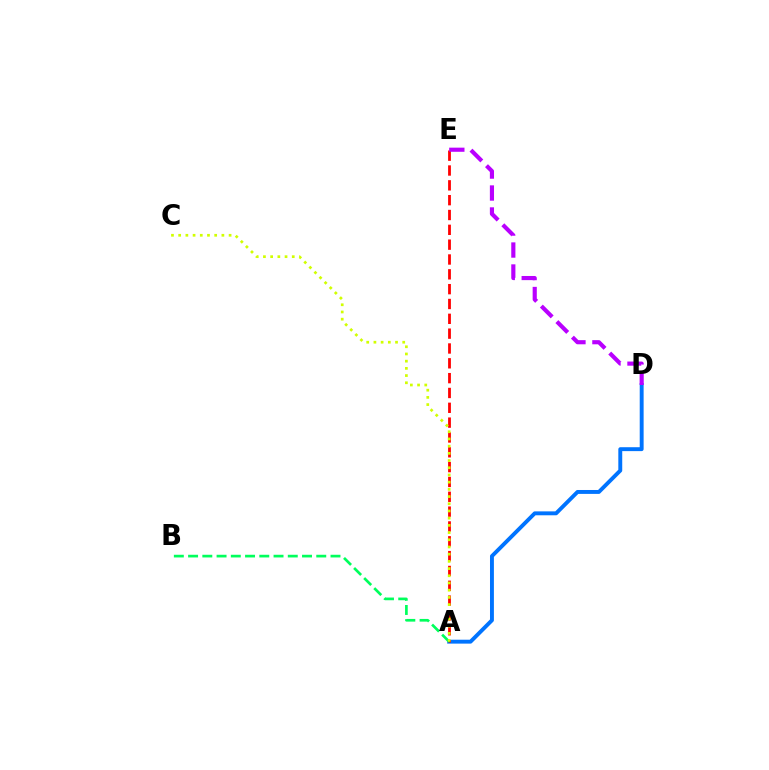{('A', 'D'): [{'color': '#0074ff', 'line_style': 'solid', 'thickness': 2.81}], ('A', 'E'): [{'color': '#ff0000', 'line_style': 'dashed', 'thickness': 2.01}], ('D', 'E'): [{'color': '#b900ff', 'line_style': 'dashed', 'thickness': 2.98}], ('A', 'B'): [{'color': '#00ff5c', 'line_style': 'dashed', 'thickness': 1.93}], ('A', 'C'): [{'color': '#d1ff00', 'line_style': 'dotted', 'thickness': 1.96}]}